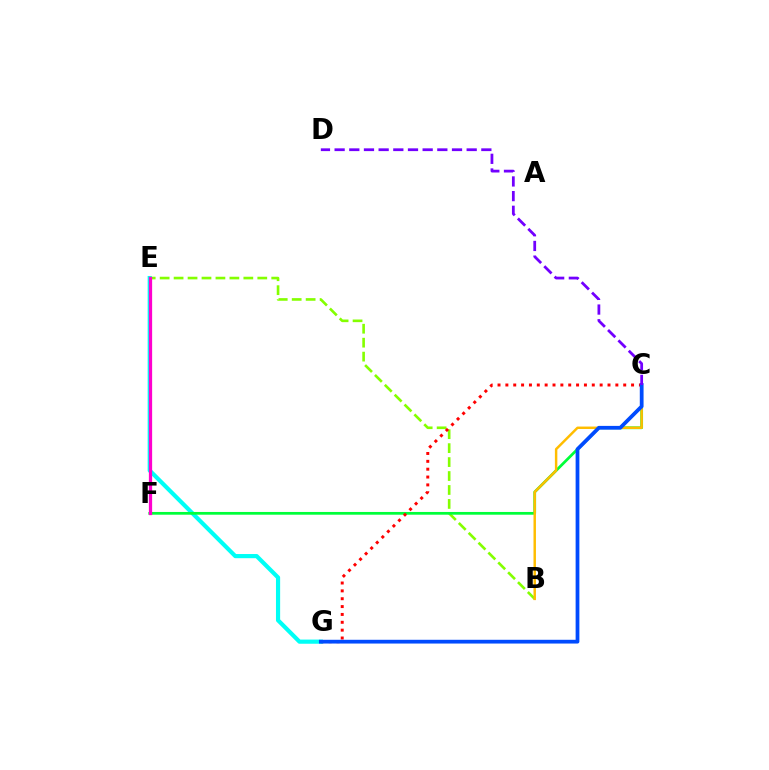{('E', 'G'): [{'color': '#00fff6', 'line_style': 'solid', 'thickness': 3.0}], ('B', 'E'): [{'color': '#84ff00', 'line_style': 'dashed', 'thickness': 1.89}], ('C', 'F'): [{'color': '#00ff39', 'line_style': 'solid', 'thickness': 1.98}], ('C', 'G'): [{'color': '#ff0000', 'line_style': 'dotted', 'thickness': 2.13}, {'color': '#004bff', 'line_style': 'solid', 'thickness': 2.71}], ('B', 'C'): [{'color': '#ffbd00', 'line_style': 'solid', 'thickness': 1.77}], ('C', 'D'): [{'color': '#7200ff', 'line_style': 'dashed', 'thickness': 1.99}], ('E', 'F'): [{'color': '#ff00cf', 'line_style': 'solid', 'thickness': 2.34}]}